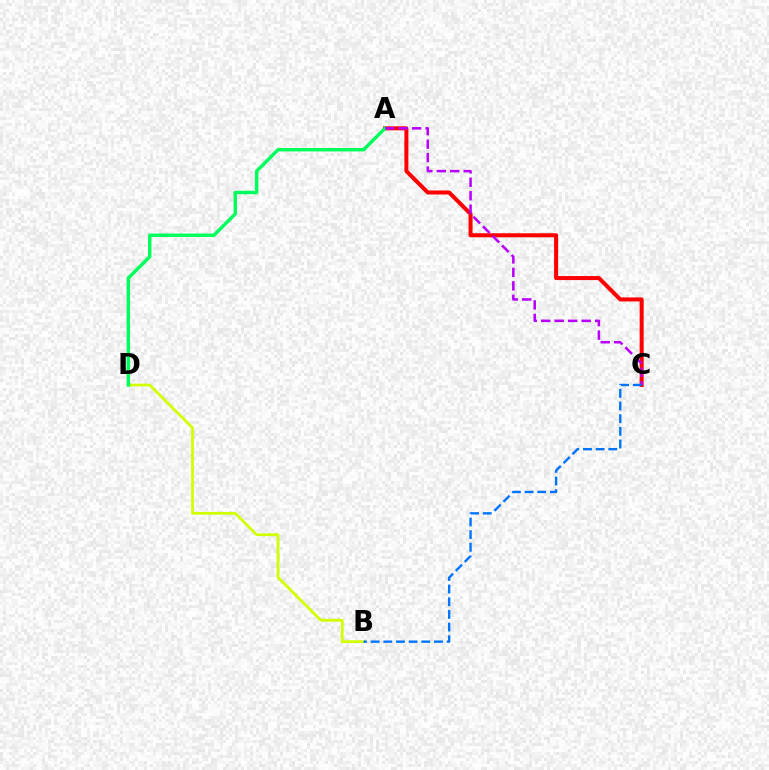{('B', 'D'): [{'color': '#d1ff00', 'line_style': 'solid', 'thickness': 1.99}], ('A', 'C'): [{'color': '#ff0000', 'line_style': 'solid', 'thickness': 2.9}, {'color': '#b900ff', 'line_style': 'dashed', 'thickness': 1.83}], ('A', 'D'): [{'color': '#00ff5c', 'line_style': 'solid', 'thickness': 2.48}], ('B', 'C'): [{'color': '#0074ff', 'line_style': 'dashed', 'thickness': 1.72}]}